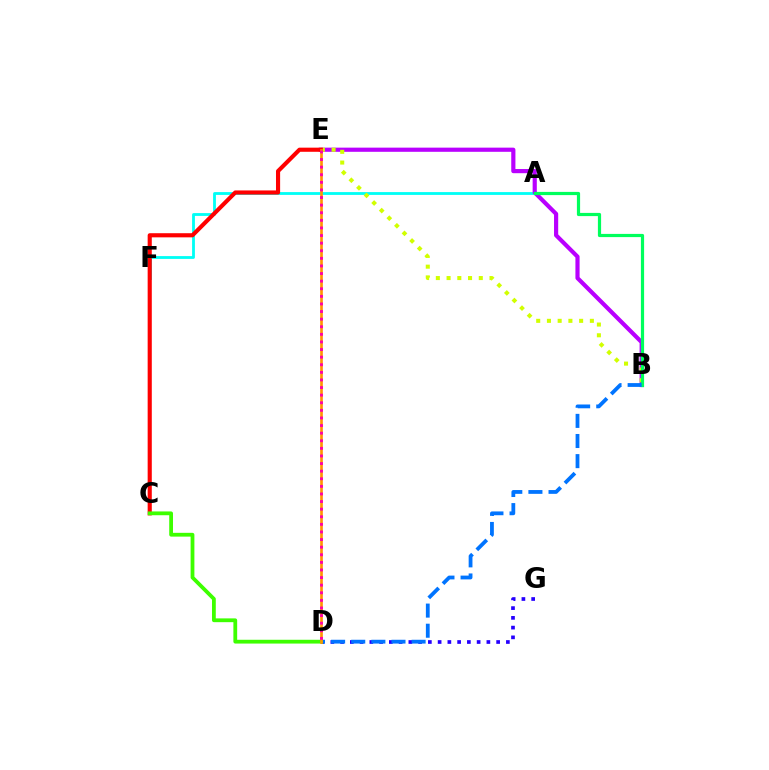{('A', 'F'): [{'color': '#00fff6', 'line_style': 'solid', 'thickness': 2.02}], ('B', 'E'): [{'color': '#b900ff', 'line_style': 'solid', 'thickness': 3.0}, {'color': '#d1ff00', 'line_style': 'dotted', 'thickness': 2.92}], ('A', 'B'): [{'color': '#00ff5c', 'line_style': 'solid', 'thickness': 2.3}], ('C', 'E'): [{'color': '#ff0000', 'line_style': 'solid', 'thickness': 2.97}], ('D', 'G'): [{'color': '#2500ff', 'line_style': 'dotted', 'thickness': 2.65}], ('B', 'D'): [{'color': '#0074ff', 'line_style': 'dashed', 'thickness': 2.73}], ('C', 'D'): [{'color': '#3dff00', 'line_style': 'solid', 'thickness': 2.73}], ('D', 'E'): [{'color': '#ff9400', 'line_style': 'solid', 'thickness': 1.91}, {'color': '#ff00ac', 'line_style': 'dotted', 'thickness': 2.07}]}